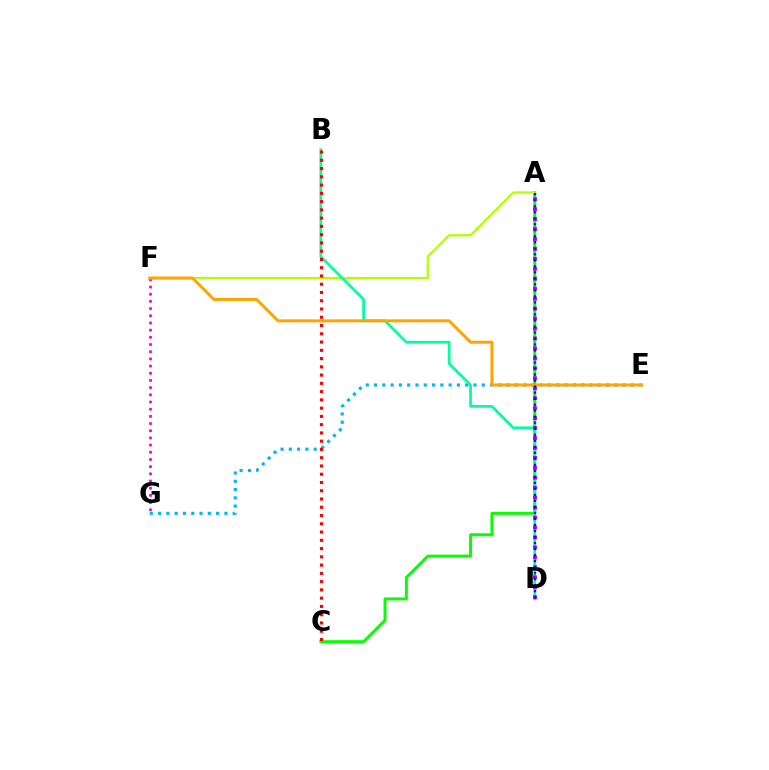{('A', 'C'): [{'color': '#08ff00', 'line_style': 'solid', 'thickness': 2.14}], ('A', 'F'): [{'color': '#b3ff00', 'line_style': 'solid', 'thickness': 1.62}], ('E', 'G'): [{'color': '#00b5ff', 'line_style': 'dotted', 'thickness': 2.25}], ('B', 'D'): [{'color': '#00ff9d', 'line_style': 'solid', 'thickness': 1.96}], ('A', 'D'): [{'color': '#9b00ff', 'line_style': 'dotted', 'thickness': 2.7}, {'color': '#0010ff', 'line_style': 'dotted', 'thickness': 1.63}], ('F', 'G'): [{'color': '#ff00bd', 'line_style': 'dotted', 'thickness': 1.95}], ('B', 'C'): [{'color': '#ff0000', 'line_style': 'dotted', 'thickness': 2.24}], ('E', 'F'): [{'color': '#ffa500', 'line_style': 'solid', 'thickness': 2.16}]}